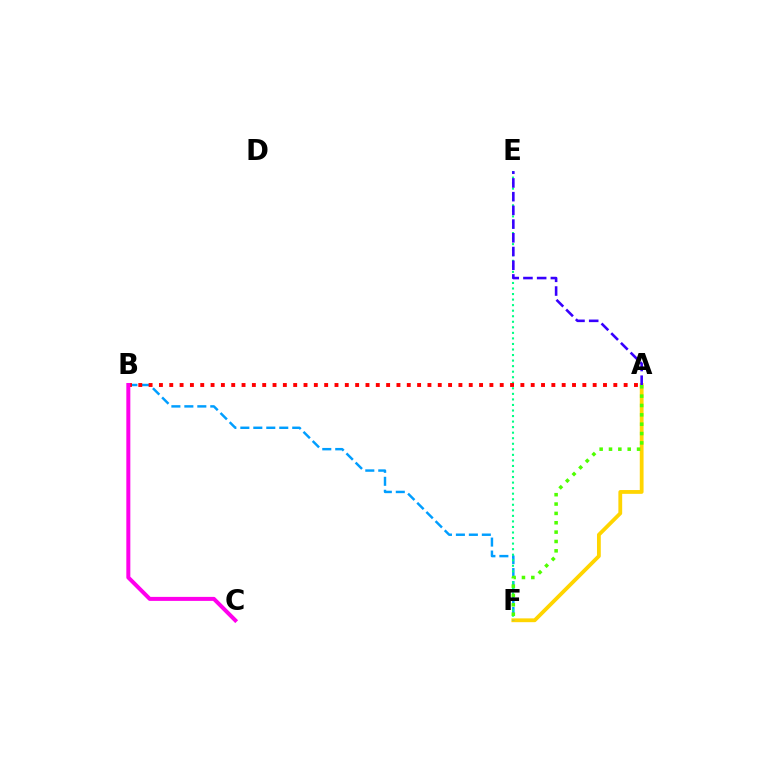{('A', 'F'): [{'color': '#ffd500', 'line_style': 'solid', 'thickness': 2.73}, {'color': '#4fff00', 'line_style': 'dotted', 'thickness': 2.54}], ('B', 'F'): [{'color': '#009eff', 'line_style': 'dashed', 'thickness': 1.76}], ('E', 'F'): [{'color': '#00ff86', 'line_style': 'dotted', 'thickness': 1.51}], ('A', 'E'): [{'color': '#3700ff', 'line_style': 'dashed', 'thickness': 1.86}], ('A', 'B'): [{'color': '#ff0000', 'line_style': 'dotted', 'thickness': 2.81}], ('B', 'C'): [{'color': '#ff00ed', 'line_style': 'solid', 'thickness': 2.88}]}